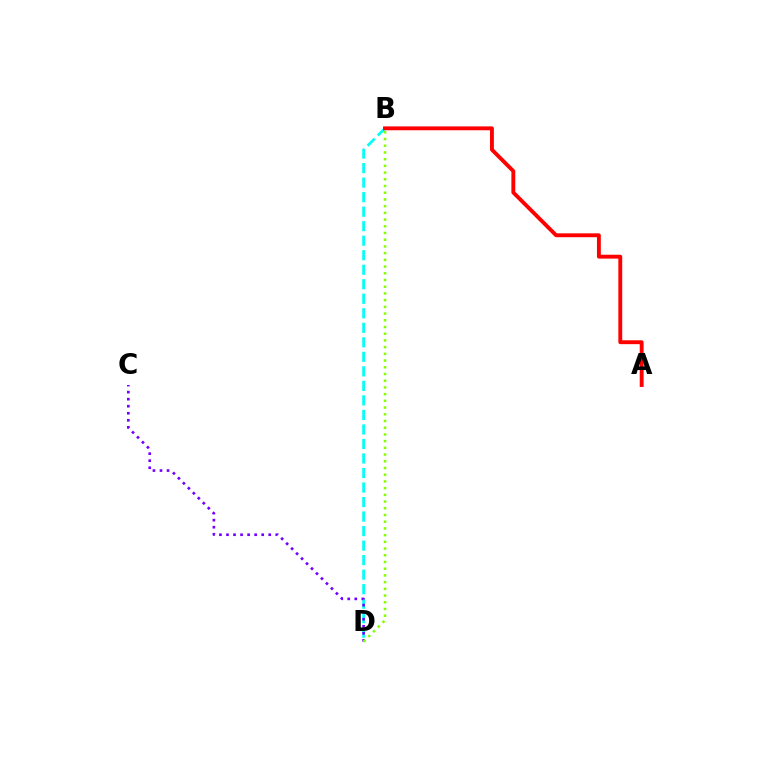{('B', 'D'): [{'color': '#00fff6', 'line_style': 'dashed', 'thickness': 1.97}, {'color': '#84ff00', 'line_style': 'dotted', 'thickness': 1.82}], ('C', 'D'): [{'color': '#7200ff', 'line_style': 'dotted', 'thickness': 1.91}], ('A', 'B'): [{'color': '#ff0000', 'line_style': 'solid', 'thickness': 2.79}]}